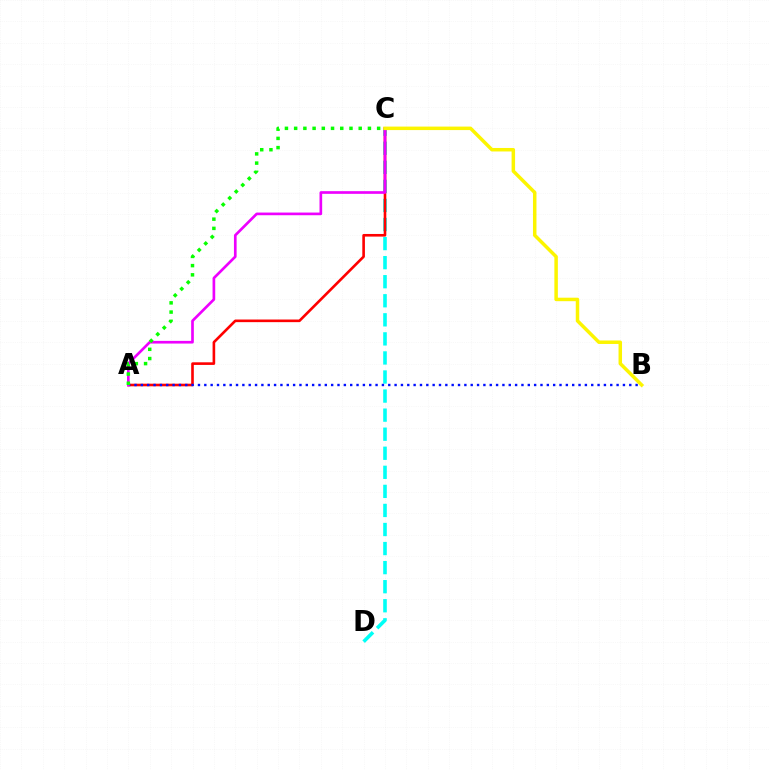{('C', 'D'): [{'color': '#00fff6', 'line_style': 'dashed', 'thickness': 2.59}], ('A', 'C'): [{'color': '#ff0000', 'line_style': 'solid', 'thickness': 1.89}, {'color': '#ee00ff', 'line_style': 'solid', 'thickness': 1.92}, {'color': '#08ff00', 'line_style': 'dotted', 'thickness': 2.51}], ('A', 'B'): [{'color': '#0010ff', 'line_style': 'dotted', 'thickness': 1.72}], ('B', 'C'): [{'color': '#fcf500', 'line_style': 'solid', 'thickness': 2.51}]}